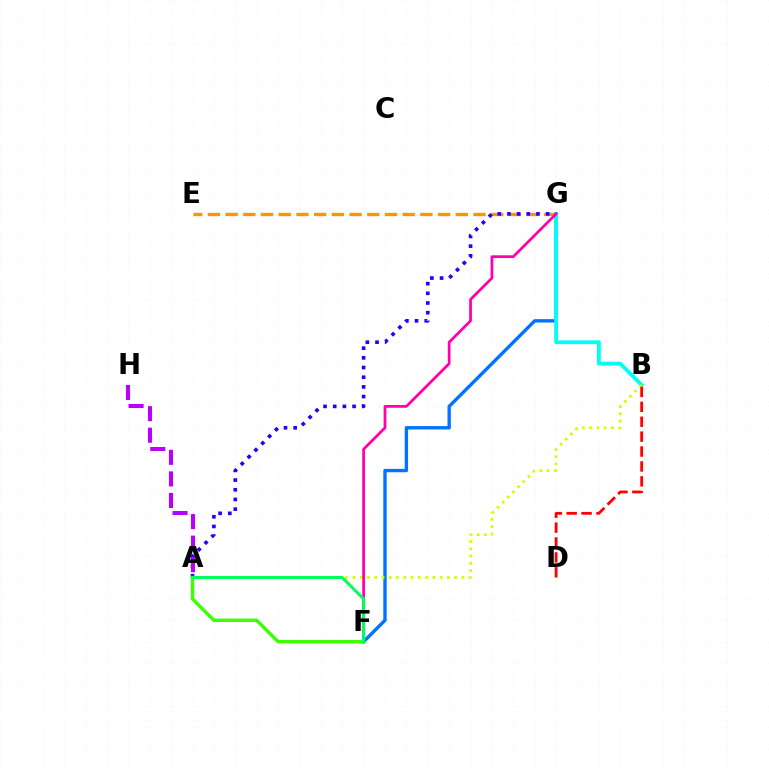{('F', 'G'): [{'color': '#0074ff', 'line_style': 'solid', 'thickness': 2.43}, {'color': '#ff00ac', 'line_style': 'solid', 'thickness': 1.97}], ('B', 'G'): [{'color': '#00fff6', 'line_style': 'solid', 'thickness': 2.75}], ('E', 'G'): [{'color': '#ff9400', 'line_style': 'dashed', 'thickness': 2.41}], ('A', 'B'): [{'color': '#d1ff00', 'line_style': 'dotted', 'thickness': 1.97}], ('B', 'D'): [{'color': '#ff0000', 'line_style': 'dashed', 'thickness': 2.02}], ('A', 'G'): [{'color': '#2500ff', 'line_style': 'dotted', 'thickness': 2.63}], ('A', 'H'): [{'color': '#b900ff', 'line_style': 'dashed', 'thickness': 2.93}], ('A', 'F'): [{'color': '#3dff00', 'line_style': 'solid', 'thickness': 2.46}, {'color': '#00ff5c', 'line_style': 'solid', 'thickness': 2.18}]}